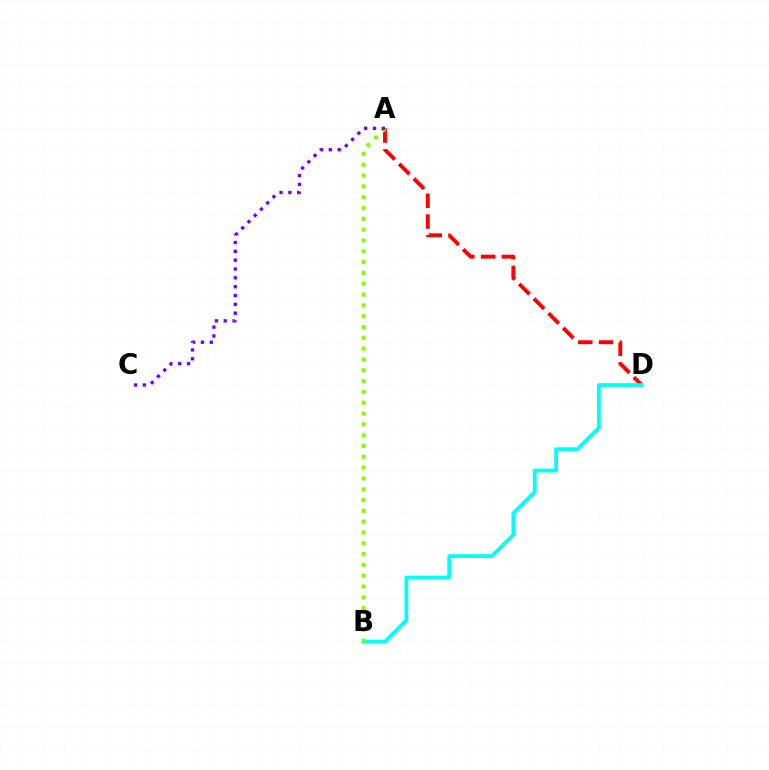{('A', 'D'): [{'color': '#ff0000', 'line_style': 'dashed', 'thickness': 2.82}], ('B', 'D'): [{'color': '#00fff6', 'line_style': 'solid', 'thickness': 2.73}], ('A', 'B'): [{'color': '#84ff00', 'line_style': 'dotted', 'thickness': 2.94}], ('A', 'C'): [{'color': '#7200ff', 'line_style': 'dotted', 'thickness': 2.4}]}